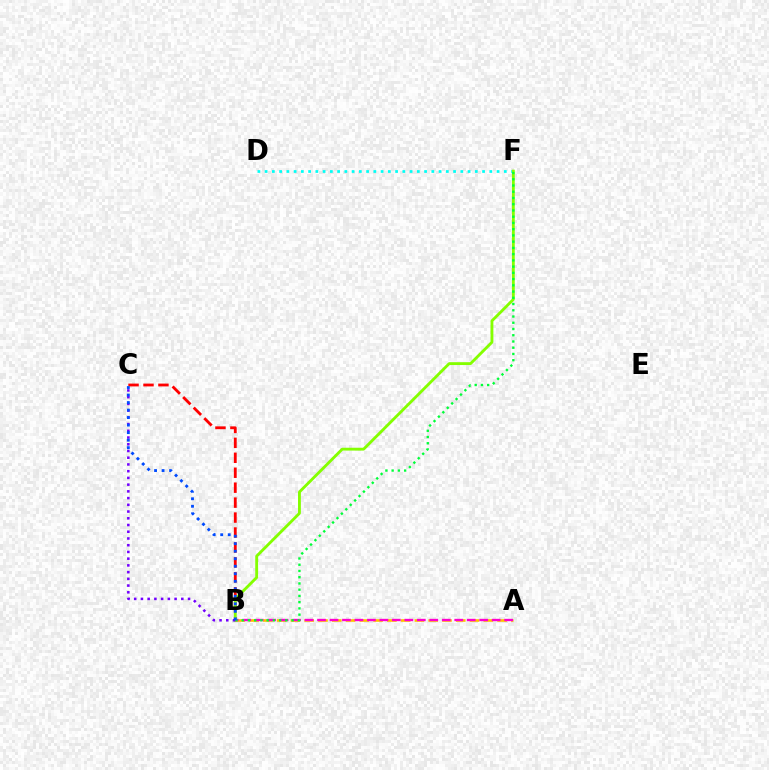{('D', 'F'): [{'color': '#00fff6', 'line_style': 'dotted', 'thickness': 1.97}], ('B', 'C'): [{'color': '#ff0000', 'line_style': 'dashed', 'thickness': 2.03}, {'color': '#7200ff', 'line_style': 'dotted', 'thickness': 1.83}, {'color': '#004bff', 'line_style': 'dotted', 'thickness': 2.04}], ('B', 'F'): [{'color': '#84ff00', 'line_style': 'solid', 'thickness': 2.05}, {'color': '#00ff39', 'line_style': 'dotted', 'thickness': 1.7}], ('A', 'B'): [{'color': '#ffbd00', 'line_style': 'dashed', 'thickness': 1.87}, {'color': '#ff00cf', 'line_style': 'dashed', 'thickness': 1.69}]}